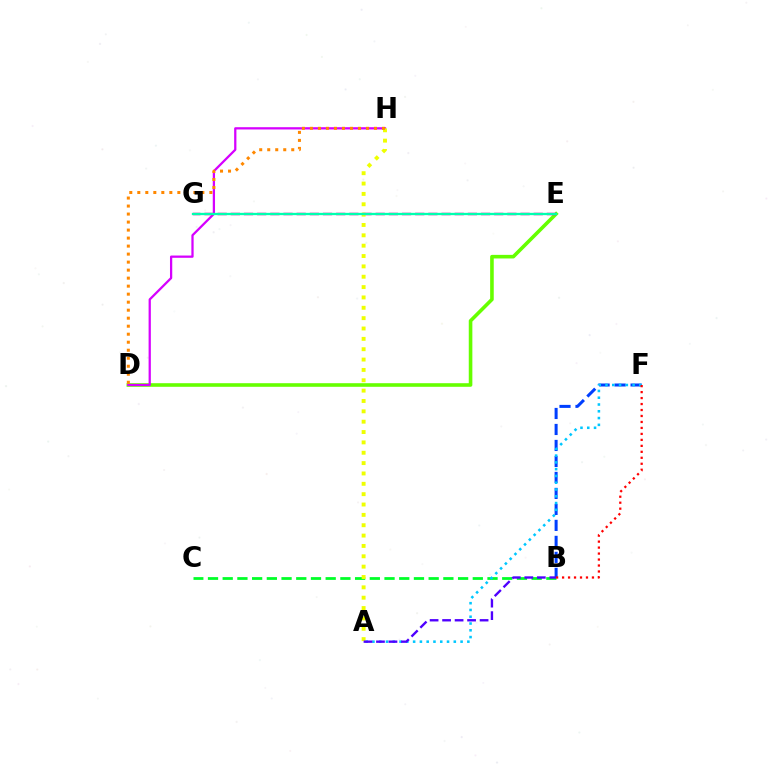{('D', 'E'): [{'color': '#66ff00', 'line_style': 'solid', 'thickness': 2.59}], ('B', 'F'): [{'color': '#003fff', 'line_style': 'dashed', 'thickness': 2.17}, {'color': '#ff0000', 'line_style': 'dotted', 'thickness': 1.62}], ('D', 'H'): [{'color': '#d600ff', 'line_style': 'solid', 'thickness': 1.63}, {'color': '#ff8800', 'line_style': 'dotted', 'thickness': 2.18}], ('B', 'C'): [{'color': '#00ff27', 'line_style': 'dashed', 'thickness': 2.0}], ('E', 'G'): [{'color': '#ff00a0', 'line_style': 'dashed', 'thickness': 1.79}, {'color': '#00ffaf', 'line_style': 'solid', 'thickness': 1.66}], ('A', 'F'): [{'color': '#00c7ff', 'line_style': 'dotted', 'thickness': 1.84}], ('A', 'H'): [{'color': '#eeff00', 'line_style': 'dotted', 'thickness': 2.81}], ('A', 'B'): [{'color': '#4f00ff', 'line_style': 'dashed', 'thickness': 1.7}]}